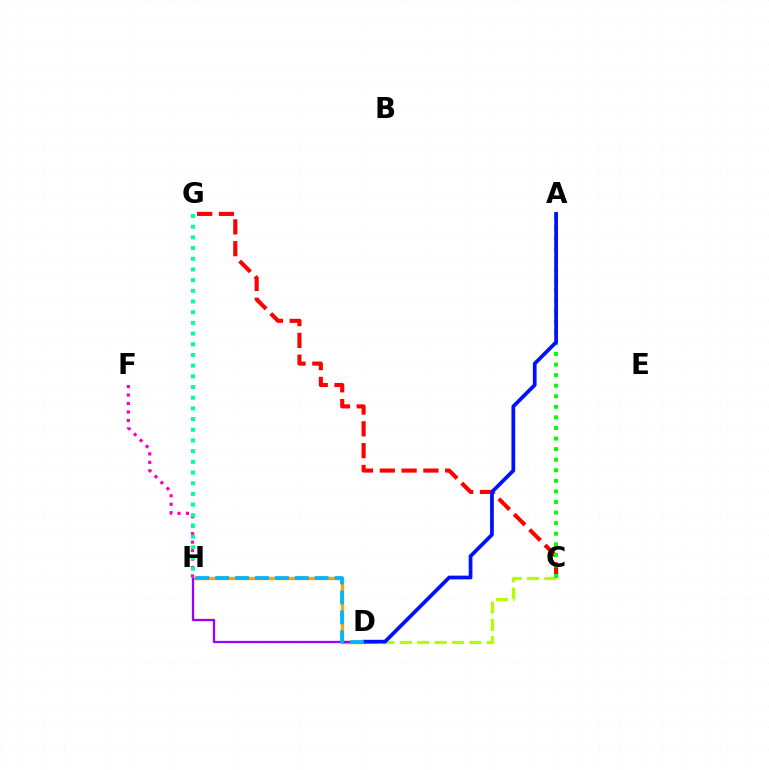{('D', 'H'): [{'color': '#ffa500', 'line_style': 'solid', 'thickness': 2.46}, {'color': '#9b00ff', 'line_style': 'solid', 'thickness': 1.65}, {'color': '#00b5ff', 'line_style': 'dashed', 'thickness': 2.7}], ('C', 'G'): [{'color': '#ff0000', 'line_style': 'dashed', 'thickness': 2.96}], ('C', 'D'): [{'color': '#b3ff00', 'line_style': 'dashed', 'thickness': 2.36}], ('A', 'C'): [{'color': '#08ff00', 'line_style': 'dotted', 'thickness': 2.87}], ('F', 'H'): [{'color': '#ff00bd', 'line_style': 'dotted', 'thickness': 2.3}], ('A', 'D'): [{'color': '#0010ff', 'line_style': 'solid', 'thickness': 2.69}], ('G', 'H'): [{'color': '#00ff9d', 'line_style': 'dotted', 'thickness': 2.9}]}